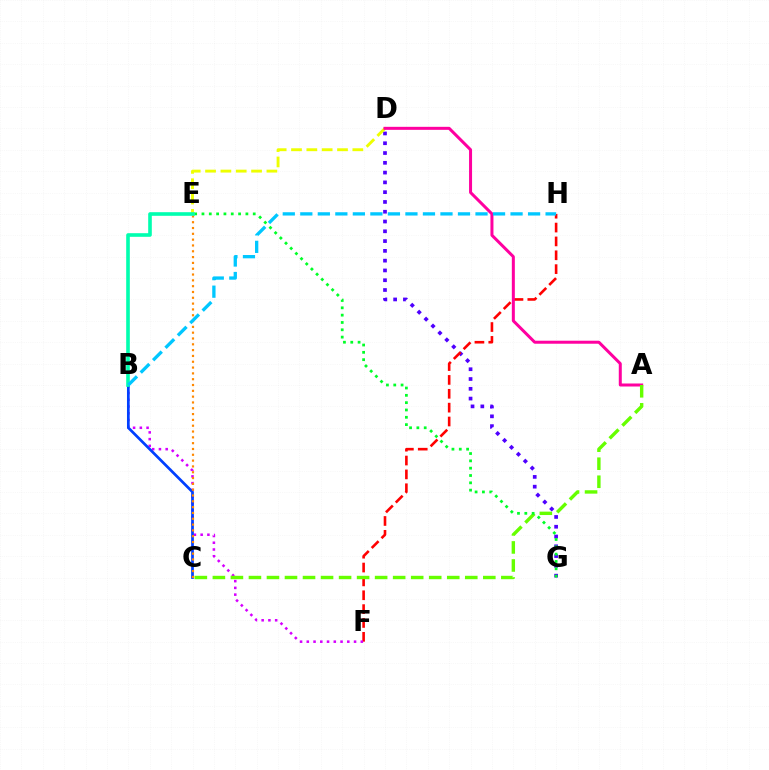{('D', 'G'): [{'color': '#4f00ff', 'line_style': 'dotted', 'thickness': 2.66}], ('F', 'H'): [{'color': '#ff0000', 'line_style': 'dashed', 'thickness': 1.88}], ('D', 'E'): [{'color': '#eeff00', 'line_style': 'dashed', 'thickness': 2.08}], ('A', 'D'): [{'color': '#ff00a0', 'line_style': 'solid', 'thickness': 2.17}], ('B', 'F'): [{'color': '#d600ff', 'line_style': 'dotted', 'thickness': 1.83}], ('B', 'C'): [{'color': '#003fff', 'line_style': 'solid', 'thickness': 1.95}], ('A', 'C'): [{'color': '#66ff00', 'line_style': 'dashed', 'thickness': 2.45}], ('E', 'G'): [{'color': '#00ff27', 'line_style': 'dotted', 'thickness': 1.99}], ('C', 'E'): [{'color': '#ff8800', 'line_style': 'dotted', 'thickness': 1.58}], ('B', 'E'): [{'color': '#00ffaf', 'line_style': 'solid', 'thickness': 2.6}], ('B', 'H'): [{'color': '#00c7ff', 'line_style': 'dashed', 'thickness': 2.38}]}